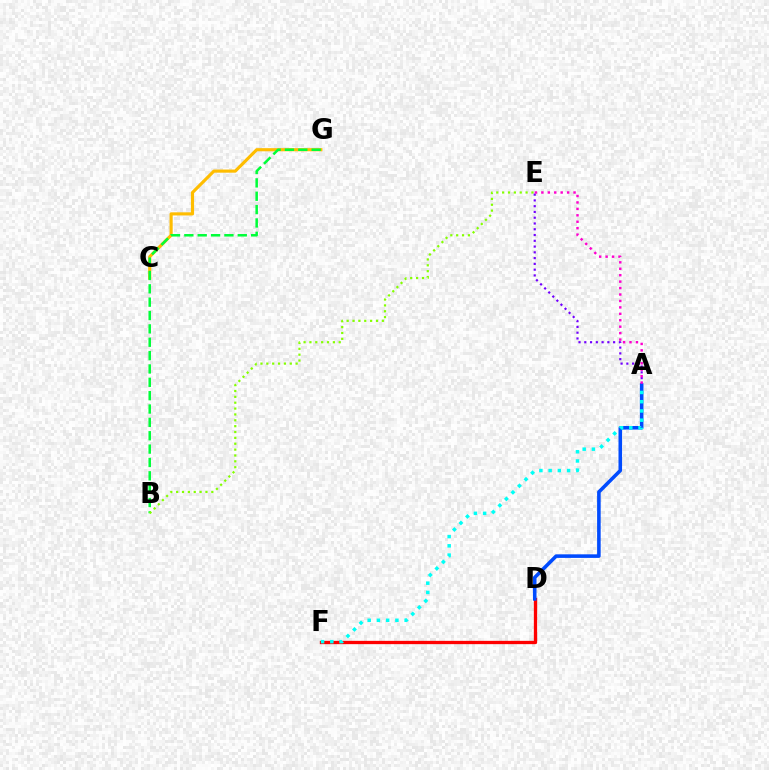{('D', 'F'): [{'color': '#ff0000', 'line_style': 'solid', 'thickness': 2.37}], ('C', 'G'): [{'color': '#ffbd00', 'line_style': 'solid', 'thickness': 2.26}], ('B', 'G'): [{'color': '#00ff39', 'line_style': 'dashed', 'thickness': 1.81}], ('B', 'E'): [{'color': '#84ff00', 'line_style': 'dotted', 'thickness': 1.59}], ('A', 'E'): [{'color': '#7200ff', 'line_style': 'dotted', 'thickness': 1.57}, {'color': '#ff00cf', 'line_style': 'dotted', 'thickness': 1.75}], ('A', 'D'): [{'color': '#004bff', 'line_style': 'solid', 'thickness': 2.57}], ('A', 'F'): [{'color': '#00fff6', 'line_style': 'dotted', 'thickness': 2.51}]}